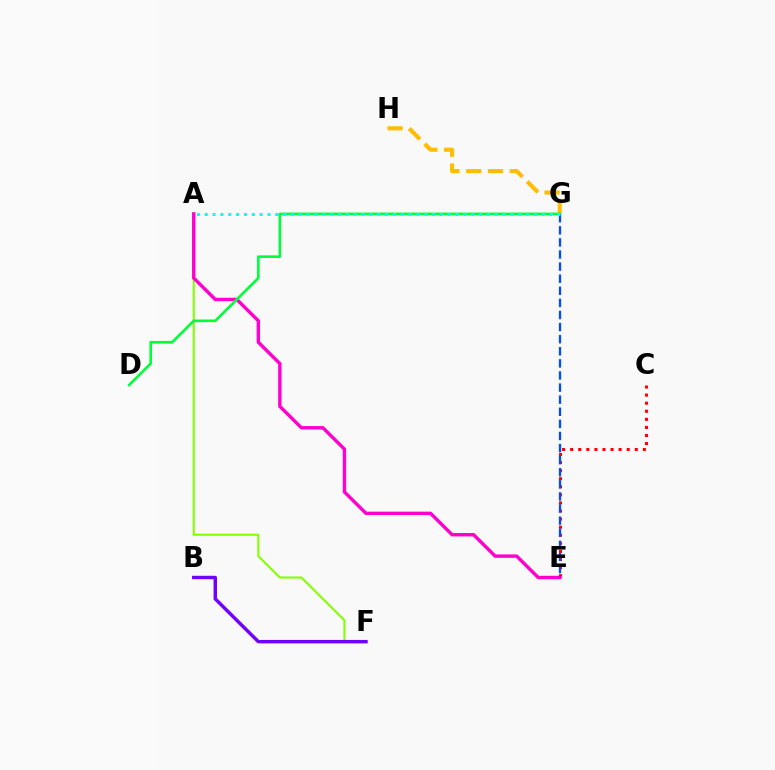{('C', 'E'): [{'color': '#ff0000', 'line_style': 'dotted', 'thickness': 2.19}], ('G', 'H'): [{'color': '#ffbd00', 'line_style': 'dashed', 'thickness': 2.96}], ('A', 'F'): [{'color': '#84ff00', 'line_style': 'solid', 'thickness': 1.51}], ('B', 'F'): [{'color': '#7200ff', 'line_style': 'solid', 'thickness': 2.48}], ('A', 'E'): [{'color': '#ff00cf', 'line_style': 'solid', 'thickness': 2.45}], ('D', 'G'): [{'color': '#00ff39', 'line_style': 'solid', 'thickness': 1.9}], ('E', 'G'): [{'color': '#004bff', 'line_style': 'dashed', 'thickness': 1.64}], ('A', 'G'): [{'color': '#00fff6', 'line_style': 'dotted', 'thickness': 2.13}]}